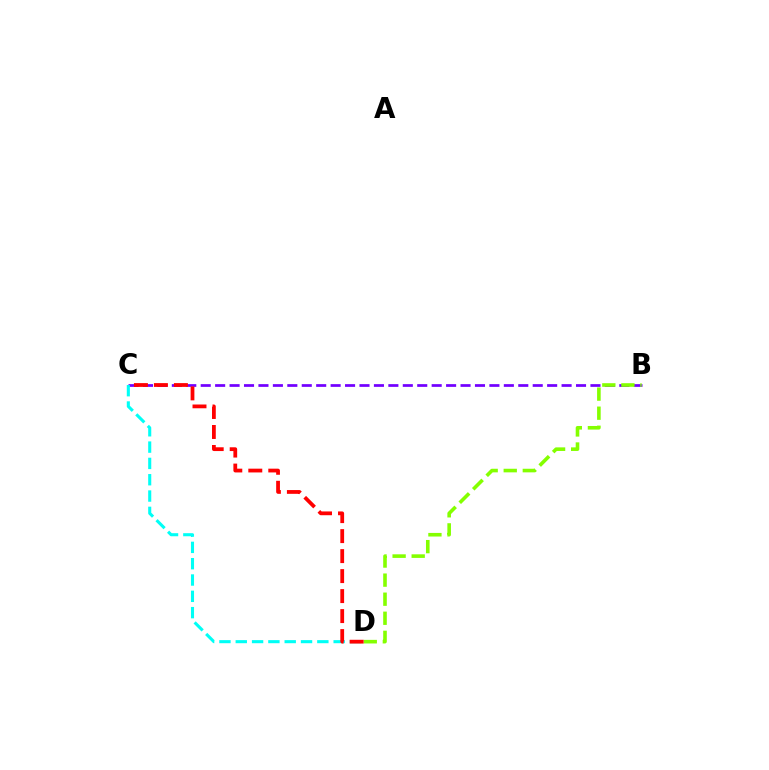{('B', 'C'): [{'color': '#7200ff', 'line_style': 'dashed', 'thickness': 1.96}], ('B', 'D'): [{'color': '#84ff00', 'line_style': 'dashed', 'thickness': 2.59}], ('C', 'D'): [{'color': '#00fff6', 'line_style': 'dashed', 'thickness': 2.22}, {'color': '#ff0000', 'line_style': 'dashed', 'thickness': 2.72}]}